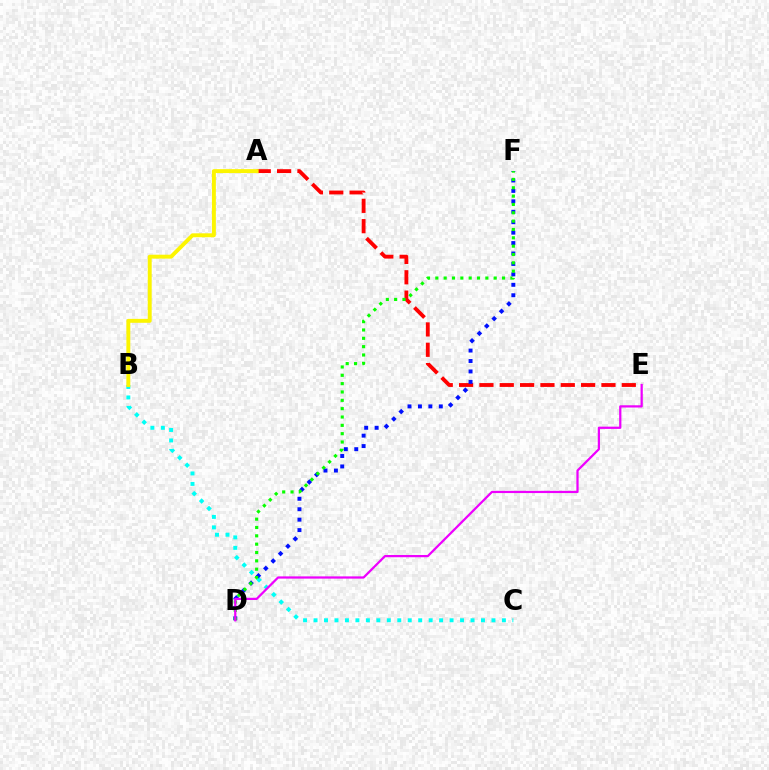{('B', 'C'): [{'color': '#00fff6', 'line_style': 'dotted', 'thickness': 2.84}], ('A', 'E'): [{'color': '#ff0000', 'line_style': 'dashed', 'thickness': 2.76}], ('D', 'F'): [{'color': '#0010ff', 'line_style': 'dotted', 'thickness': 2.84}, {'color': '#08ff00', 'line_style': 'dotted', 'thickness': 2.27}], ('A', 'B'): [{'color': '#fcf500', 'line_style': 'solid', 'thickness': 2.83}], ('D', 'E'): [{'color': '#ee00ff', 'line_style': 'solid', 'thickness': 1.61}]}